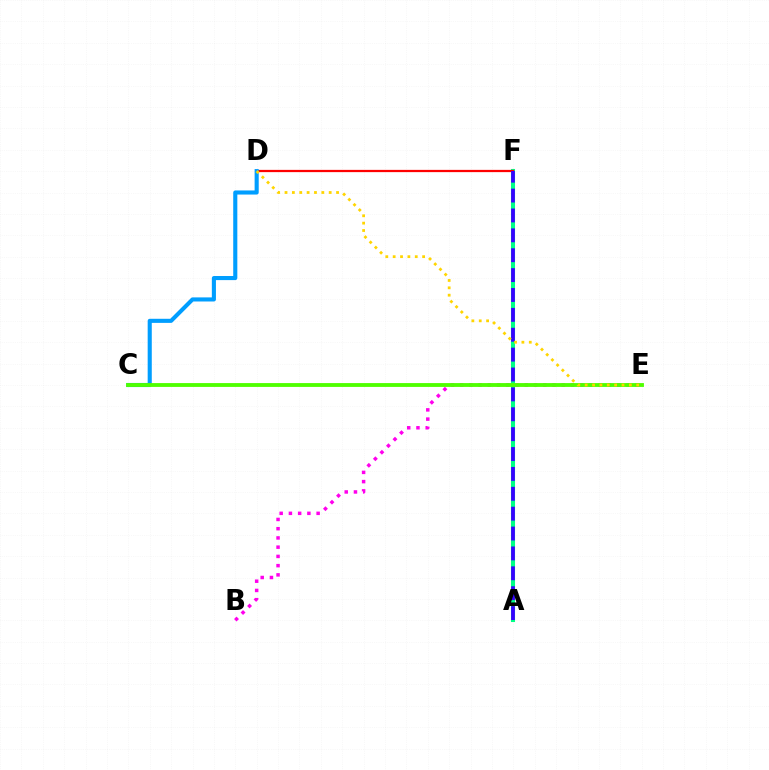{('A', 'F'): [{'color': '#00ff86', 'line_style': 'solid', 'thickness': 2.94}, {'color': '#3700ff', 'line_style': 'dashed', 'thickness': 2.7}], ('D', 'F'): [{'color': '#ff0000', 'line_style': 'solid', 'thickness': 1.62}], ('C', 'D'): [{'color': '#009eff', 'line_style': 'solid', 'thickness': 2.95}], ('B', 'E'): [{'color': '#ff00ed', 'line_style': 'dotted', 'thickness': 2.51}], ('C', 'E'): [{'color': '#4fff00', 'line_style': 'solid', 'thickness': 2.76}], ('D', 'E'): [{'color': '#ffd500', 'line_style': 'dotted', 'thickness': 2.0}]}